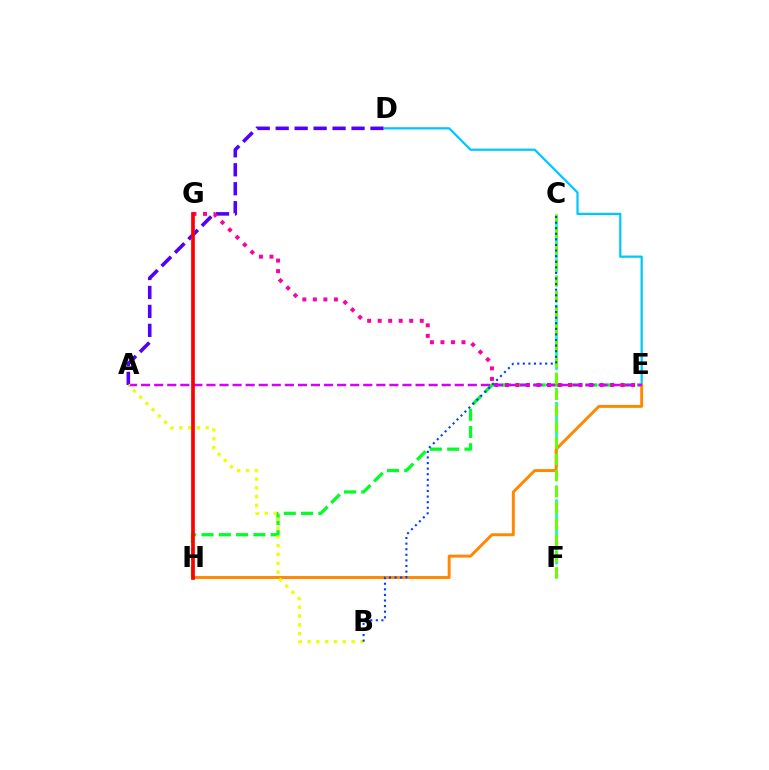{('D', 'E'): [{'color': '#00c7ff', 'line_style': 'solid', 'thickness': 1.61}], ('C', 'F'): [{'color': '#00ffaf', 'line_style': 'dashed', 'thickness': 1.89}, {'color': '#66ff00', 'line_style': 'dashed', 'thickness': 2.2}], ('E', 'H'): [{'color': '#00ff27', 'line_style': 'dashed', 'thickness': 2.35}, {'color': '#ff8800', 'line_style': 'solid', 'thickness': 2.12}], ('A', 'D'): [{'color': '#4f00ff', 'line_style': 'dashed', 'thickness': 2.58}], ('E', 'G'): [{'color': '#ff00a0', 'line_style': 'dotted', 'thickness': 2.86}], ('A', 'E'): [{'color': '#d600ff', 'line_style': 'dashed', 'thickness': 1.78}], ('A', 'B'): [{'color': '#eeff00', 'line_style': 'dotted', 'thickness': 2.39}], ('G', 'H'): [{'color': '#ff0000', 'line_style': 'solid', 'thickness': 2.66}], ('B', 'C'): [{'color': '#003fff', 'line_style': 'dotted', 'thickness': 1.52}]}